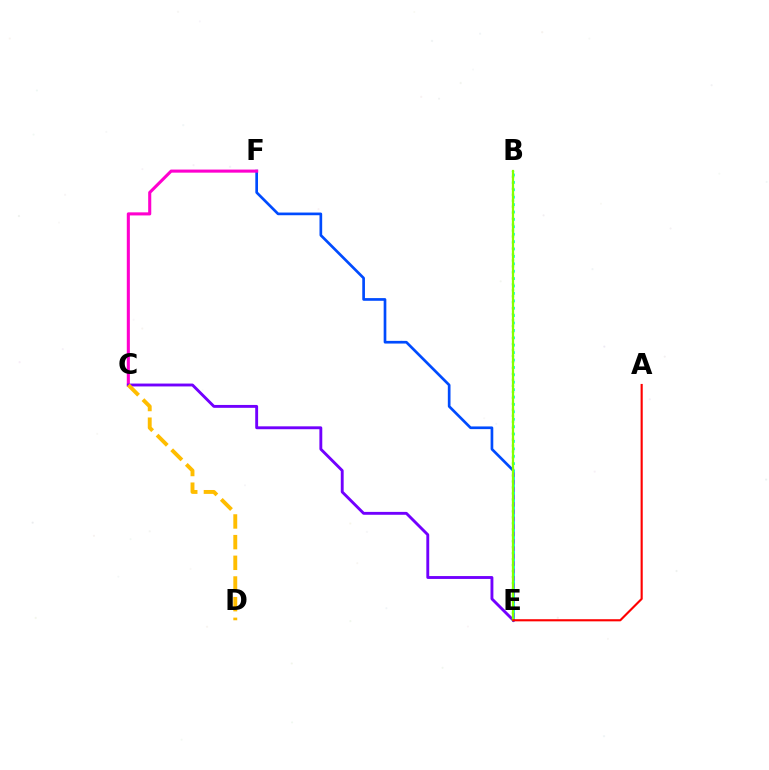{('E', 'F'): [{'color': '#004bff', 'line_style': 'solid', 'thickness': 1.93}], ('B', 'E'): [{'color': '#00fff6', 'line_style': 'dotted', 'thickness': 2.01}, {'color': '#00ff39', 'line_style': 'dotted', 'thickness': 1.62}, {'color': '#84ff00', 'line_style': 'solid', 'thickness': 1.61}], ('C', 'F'): [{'color': '#ff00cf', 'line_style': 'solid', 'thickness': 2.22}], ('C', 'E'): [{'color': '#7200ff', 'line_style': 'solid', 'thickness': 2.07}], ('C', 'D'): [{'color': '#ffbd00', 'line_style': 'dashed', 'thickness': 2.81}], ('A', 'E'): [{'color': '#ff0000', 'line_style': 'solid', 'thickness': 1.54}]}